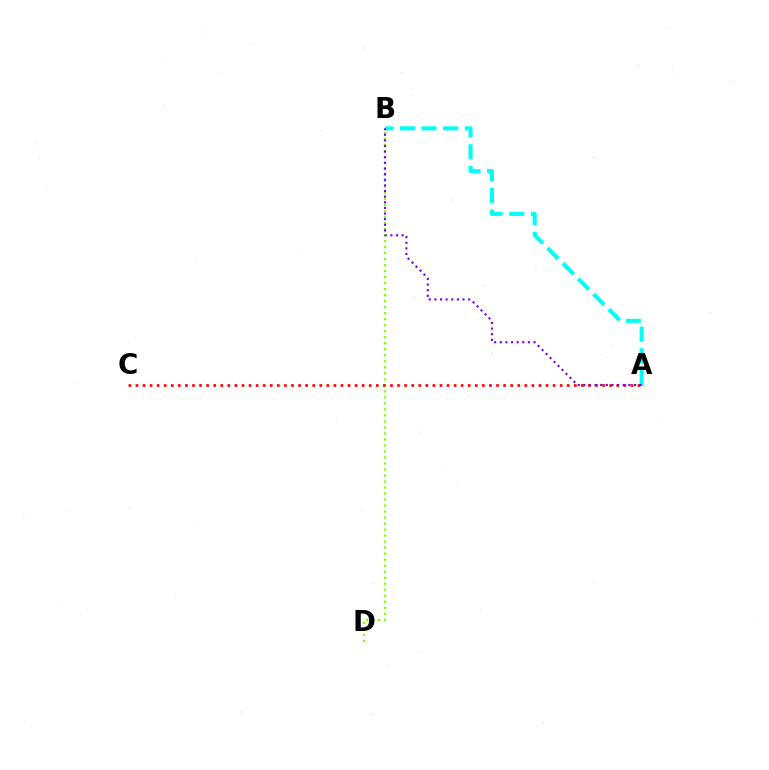{('B', 'D'): [{'color': '#84ff00', 'line_style': 'dotted', 'thickness': 1.63}], ('A', 'B'): [{'color': '#00fff6', 'line_style': 'dashed', 'thickness': 2.94}, {'color': '#7200ff', 'line_style': 'dotted', 'thickness': 1.53}], ('A', 'C'): [{'color': '#ff0000', 'line_style': 'dotted', 'thickness': 1.92}]}